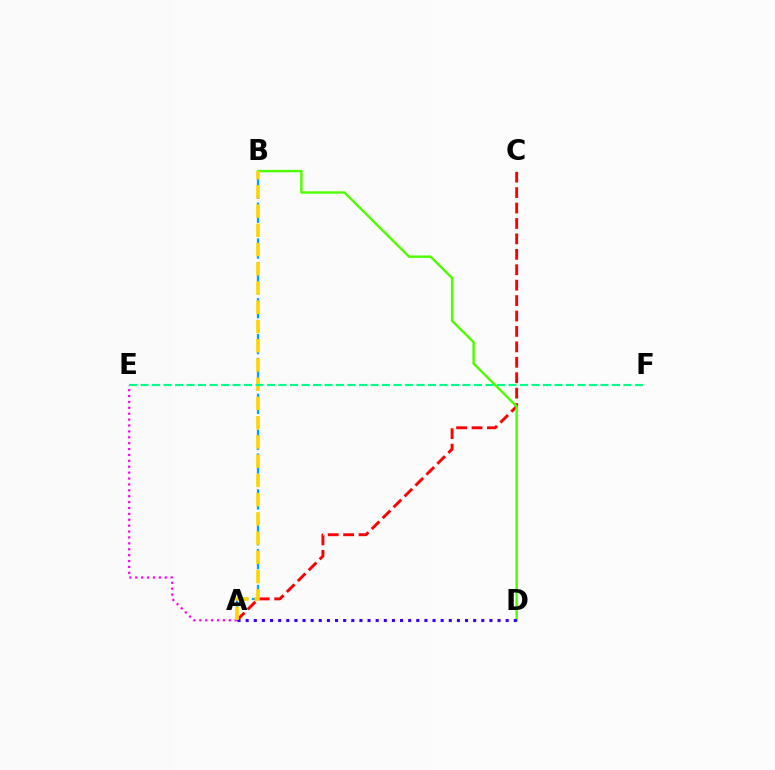{('A', 'C'): [{'color': '#ff0000', 'line_style': 'dashed', 'thickness': 2.1}], ('B', 'D'): [{'color': '#4fff00', 'line_style': 'solid', 'thickness': 1.74}], ('A', 'E'): [{'color': '#ff00ed', 'line_style': 'dotted', 'thickness': 1.6}], ('A', 'B'): [{'color': '#009eff', 'line_style': 'dashed', 'thickness': 1.62}, {'color': '#ffd500', 'line_style': 'dashed', 'thickness': 2.61}], ('A', 'D'): [{'color': '#3700ff', 'line_style': 'dotted', 'thickness': 2.21}], ('E', 'F'): [{'color': '#00ff86', 'line_style': 'dashed', 'thickness': 1.56}]}